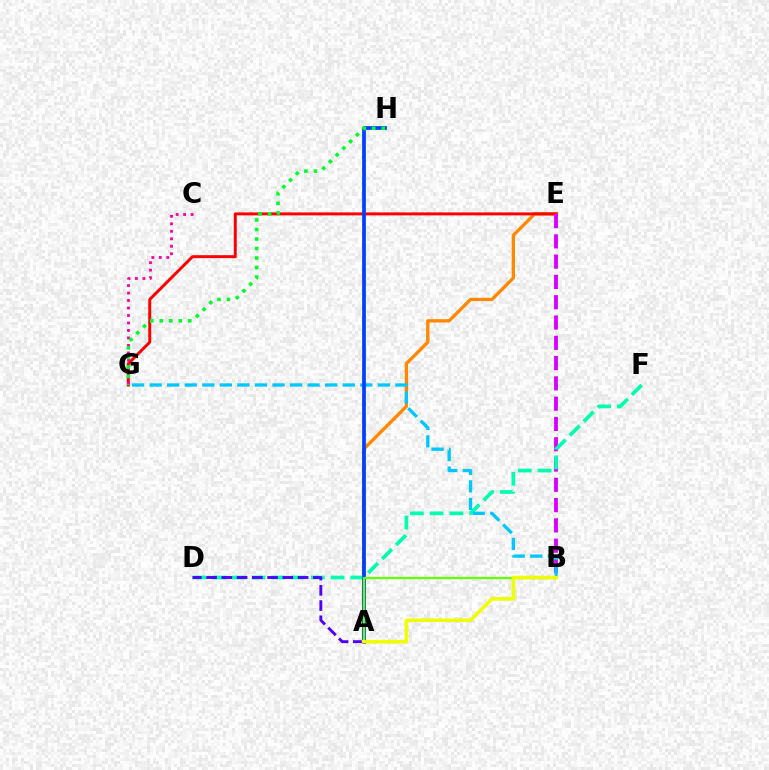{('A', 'E'): [{'color': '#ff8800', 'line_style': 'solid', 'thickness': 2.38}], ('E', 'G'): [{'color': '#ff0000', 'line_style': 'solid', 'thickness': 2.14}], ('B', 'E'): [{'color': '#d600ff', 'line_style': 'dashed', 'thickness': 2.76}], ('D', 'F'): [{'color': '#00ffaf', 'line_style': 'dashed', 'thickness': 2.68}], ('B', 'G'): [{'color': '#00c7ff', 'line_style': 'dashed', 'thickness': 2.38}], ('A', 'H'): [{'color': '#003fff', 'line_style': 'solid', 'thickness': 2.69}], ('C', 'G'): [{'color': '#ff00a0', 'line_style': 'dotted', 'thickness': 2.03}], ('A', 'D'): [{'color': '#4f00ff', 'line_style': 'dashed', 'thickness': 2.07}], ('A', 'B'): [{'color': '#66ff00', 'line_style': 'solid', 'thickness': 1.64}, {'color': '#eeff00', 'line_style': 'solid', 'thickness': 2.55}], ('G', 'H'): [{'color': '#00ff27', 'line_style': 'dotted', 'thickness': 2.58}]}